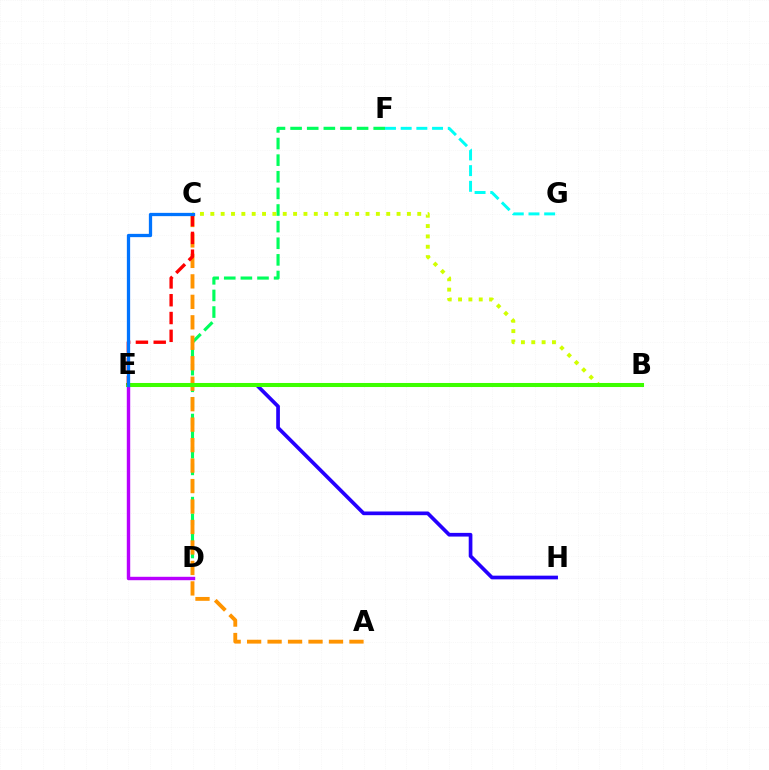{('B', 'E'): [{'color': '#ff00ac', 'line_style': 'solid', 'thickness': 2.63}, {'color': '#3dff00', 'line_style': 'solid', 'thickness': 2.91}], ('D', 'F'): [{'color': '#00ff5c', 'line_style': 'dashed', 'thickness': 2.26}], ('A', 'C'): [{'color': '#ff9400', 'line_style': 'dashed', 'thickness': 2.78}], ('E', 'H'): [{'color': '#2500ff', 'line_style': 'solid', 'thickness': 2.65}], ('B', 'C'): [{'color': '#d1ff00', 'line_style': 'dotted', 'thickness': 2.81}], ('D', 'E'): [{'color': '#b900ff', 'line_style': 'solid', 'thickness': 2.46}], ('F', 'G'): [{'color': '#00fff6', 'line_style': 'dashed', 'thickness': 2.13}], ('C', 'E'): [{'color': '#ff0000', 'line_style': 'dashed', 'thickness': 2.42}, {'color': '#0074ff', 'line_style': 'solid', 'thickness': 2.36}]}